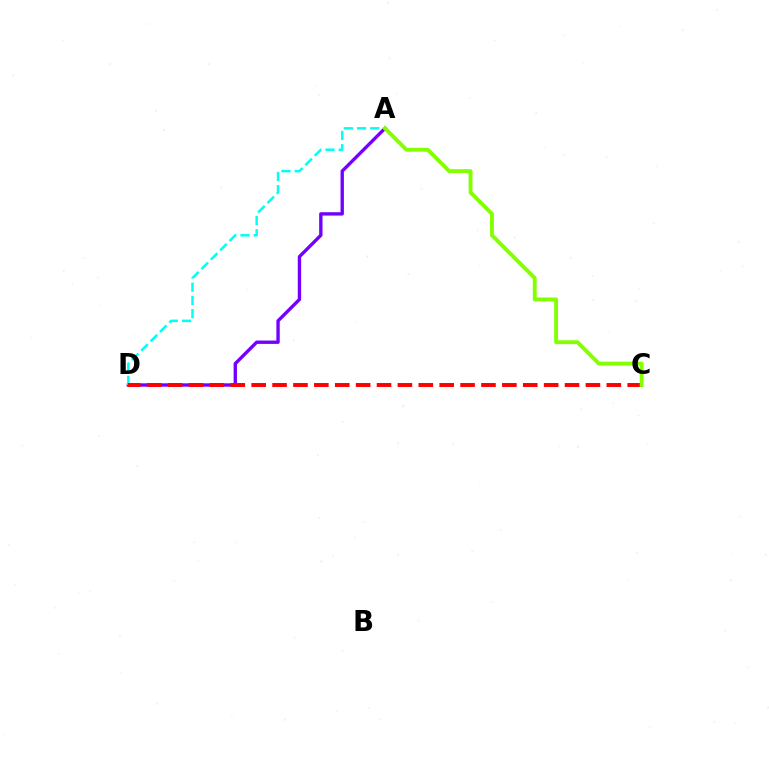{('A', 'D'): [{'color': '#7200ff', 'line_style': 'solid', 'thickness': 2.42}, {'color': '#00fff6', 'line_style': 'dashed', 'thickness': 1.8}], ('C', 'D'): [{'color': '#ff0000', 'line_style': 'dashed', 'thickness': 2.84}], ('A', 'C'): [{'color': '#84ff00', 'line_style': 'solid', 'thickness': 2.79}]}